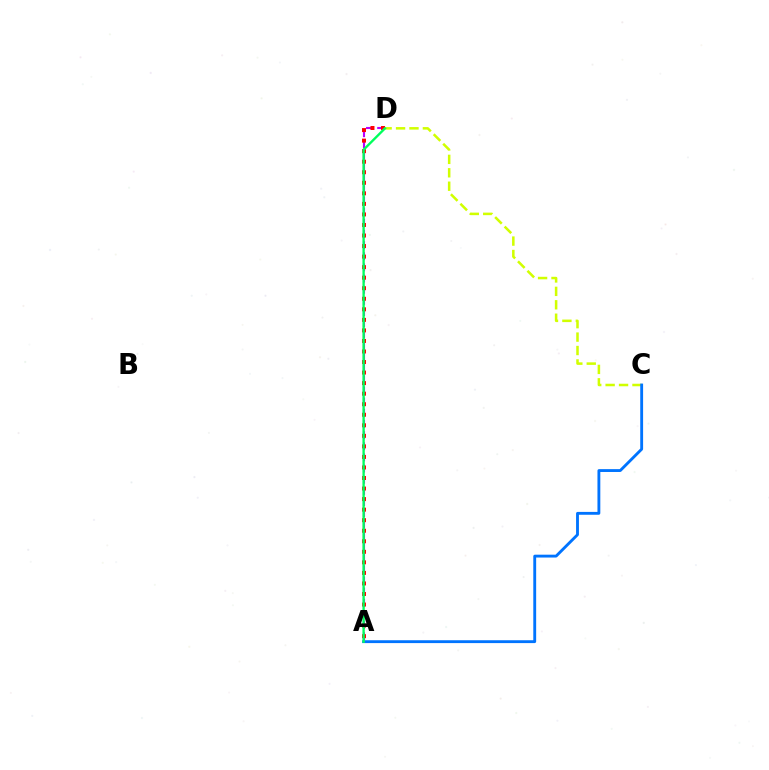{('A', 'D'): [{'color': '#b900ff', 'line_style': 'dashed', 'thickness': 1.52}, {'color': '#ff0000', 'line_style': 'dotted', 'thickness': 2.86}, {'color': '#00ff5c', 'line_style': 'solid', 'thickness': 1.7}], ('C', 'D'): [{'color': '#d1ff00', 'line_style': 'dashed', 'thickness': 1.82}], ('A', 'C'): [{'color': '#0074ff', 'line_style': 'solid', 'thickness': 2.06}]}